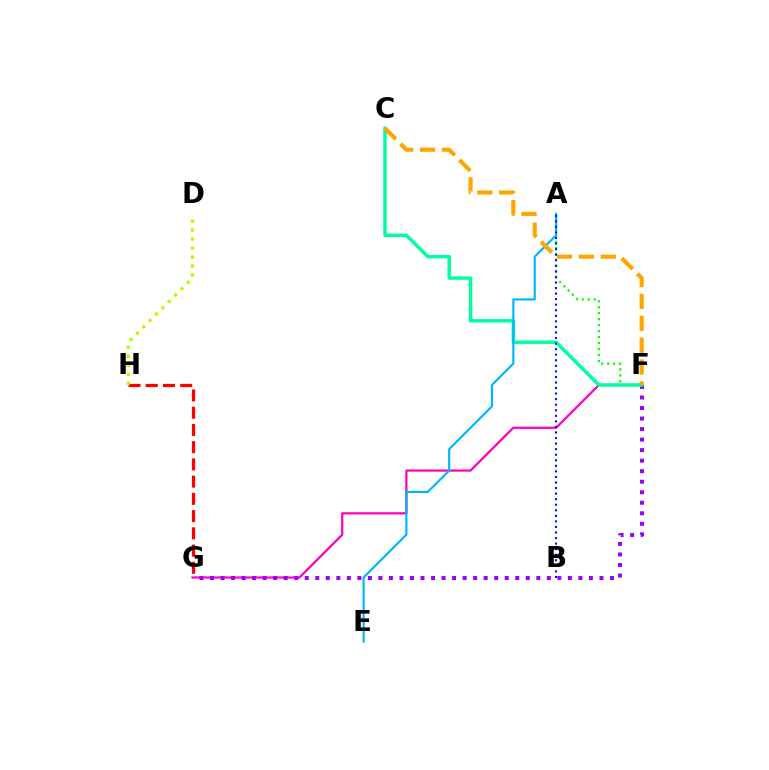{('F', 'G'): [{'color': '#ff00bd', 'line_style': 'solid', 'thickness': 1.61}, {'color': '#9b00ff', 'line_style': 'dotted', 'thickness': 2.86}], ('G', 'H'): [{'color': '#ff0000', 'line_style': 'dashed', 'thickness': 2.34}], ('A', 'F'): [{'color': '#08ff00', 'line_style': 'dotted', 'thickness': 1.62}], ('D', 'H'): [{'color': '#b3ff00', 'line_style': 'dotted', 'thickness': 2.44}], ('C', 'F'): [{'color': '#00ff9d', 'line_style': 'solid', 'thickness': 2.48}, {'color': '#ffa500', 'line_style': 'dashed', 'thickness': 2.97}], ('A', 'E'): [{'color': '#00b5ff', 'line_style': 'solid', 'thickness': 1.55}], ('A', 'B'): [{'color': '#0010ff', 'line_style': 'dotted', 'thickness': 1.51}]}